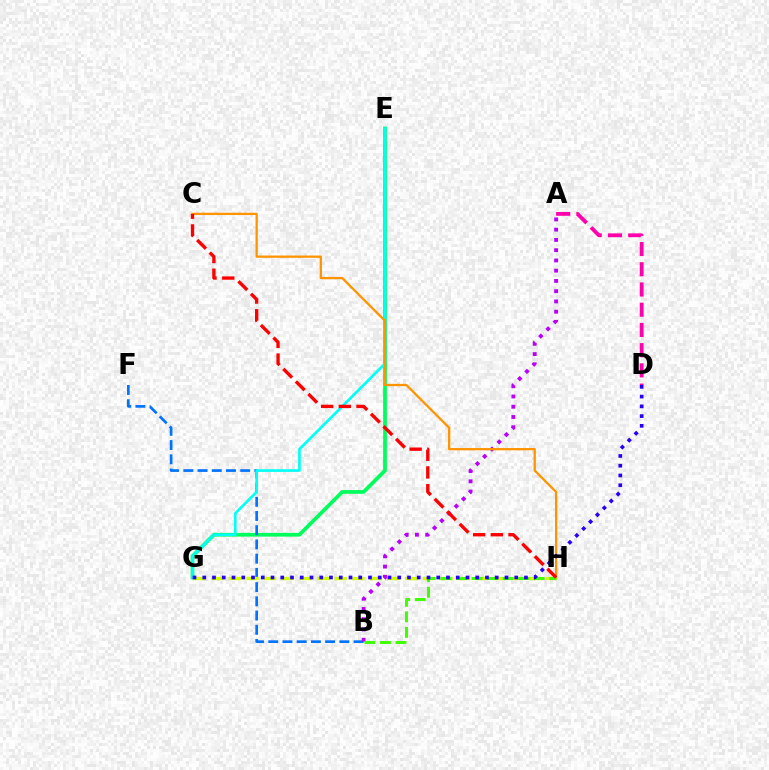{('E', 'G'): [{'color': '#00ff5c', 'line_style': 'solid', 'thickness': 2.69}, {'color': '#00fff6', 'line_style': 'solid', 'thickness': 1.9}], ('B', 'F'): [{'color': '#0074ff', 'line_style': 'dashed', 'thickness': 1.93}], ('A', 'D'): [{'color': '#ff00ac', 'line_style': 'dashed', 'thickness': 2.75}], ('G', 'H'): [{'color': '#d1ff00', 'line_style': 'dashed', 'thickness': 2.4}], ('A', 'B'): [{'color': '#b900ff', 'line_style': 'dotted', 'thickness': 2.79}], ('C', 'H'): [{'color': '#ff9400', 'line_style': 'solid', 'thickness': 1.64}, {'color': '#ff0000', 'line_style': 'dashed', 'thickness': 2.41}], ('B', 'H'): [{'color': '#3dff00', 'line_style': 'dashed', 'thickness': 2.11}], ('D', 'G'): [{'color': '#2500ff', 'line_style': 'dotted', 'thickness': 2.65}]}